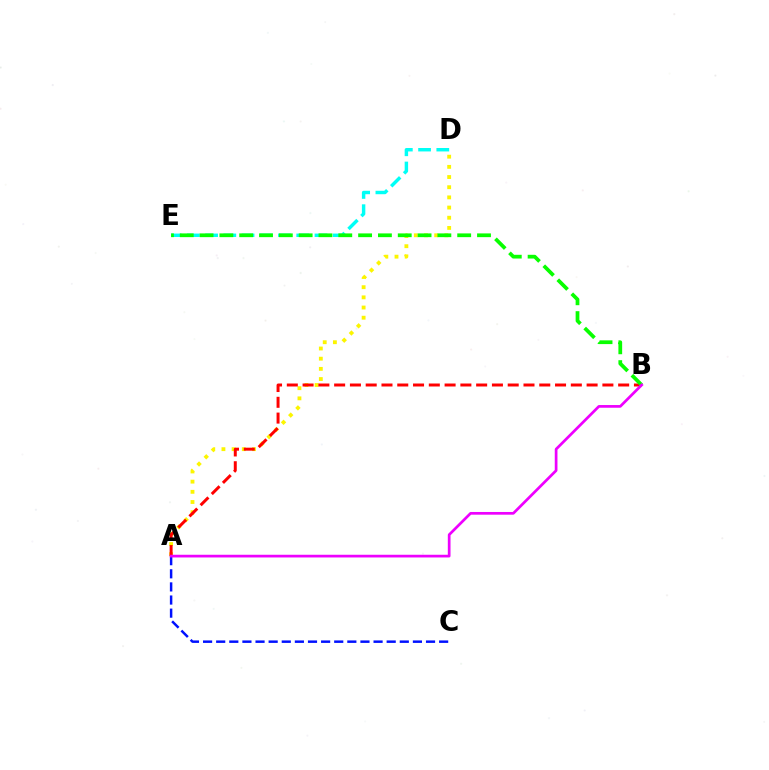{('A', 'C'): [{'color': '#0010ff', 'line_style': 'dashed', 'thickness': 1.78}], ('A', 'D'): [{'color': '#fcf500', 'line_style': 'dotted', 'thickness': 2.76}], ('A', 'B'): [{'color': '#ff0000', 'line_style': 'dashed', 'thickness': 2.14}, {'color': '#ee00ff', 'line_style': 'solid', 'thickness': 1.95}], ('D', 'E'): [{'color': '#00fff6', 'line_style': 'dashed', 'thickness': 2.48}], ('B', 'E'): [{'color': '#08ff00', 'line_style': 'dashed', 'thickness': 2.69}]}